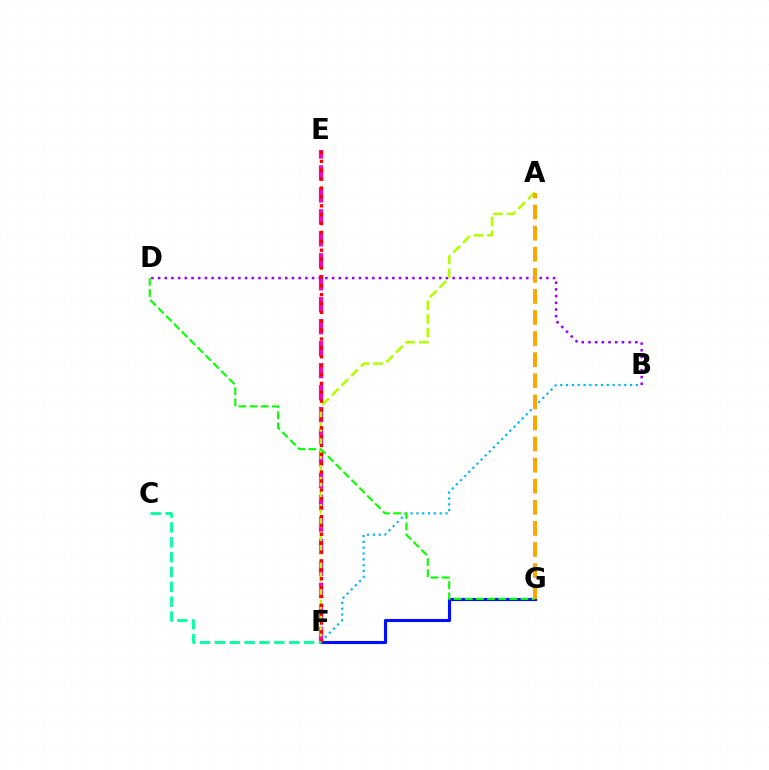{('F', 'G'): [{'color': '#0010ff', 'line_style': 'solid', 'thickness': 2.24}], ('B', 'F'): [{'color': '#00b5ff', 'line_style': 'dotted', 'thickness': 1.58}], ('E', 'F'): [{'color': '#ff00bd', 'line_style': 'dashed', 'thickness': 2.98}, {'color': '#ff0000', 'line_style': 'dotted', 'thickness': 2.41}], ('B', 'D'): [{'color': '#9b00ff', 'line_style': 'dotted', 'thickness': 1.82}], ('A', 'F'): [{'color': '#b3ff00', 'line_style': 'dashed', 'thickness': 1.85}], ('D', 'G'): [{'color': '#08ff00', 'line_style': 'dashed', 'thickness': 1.51}], ('C', 'F'): [{'color': '#00ff9d', 'line_style': 'dashed', 'thickness': 2.02}], ('A', 'G'): [{'color': '#ffa500', 'line_style': 'dashed', 'thickness': 2.86}]}